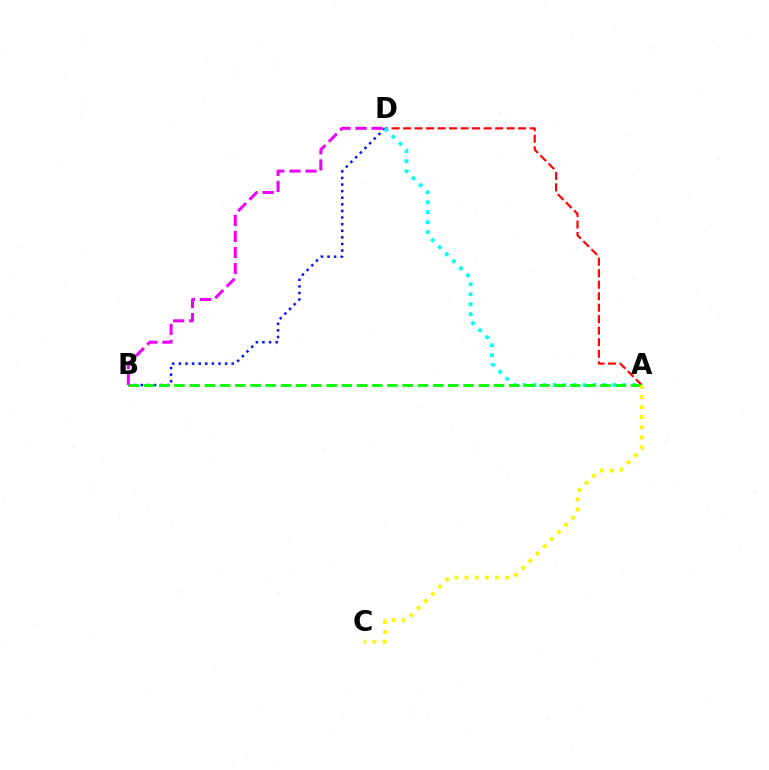{('B', 'D'): [{'color': '#0010ff', 'line_style': 'dotted', 'thickness': 1.79}, {'color': '#ee00ff', 'line_style': 'dashed', 'thickness': 2.18}], ('A', 'D'): [{'color': '#ff0000', 'line_style': 'dashed', 'thickness': 1.56}, {'color': '#00fff6', 'line_style': 'dotted', 'thickness': 2.71}], ('A', 'B'): [{'color': '#08ff00', 'line_style': 'dashed', 'thickness': 2.07}], ('A', 'C'): [{'color': '#fcf500', 'line_style': 'dotted', 'thickness': 2.74}]}